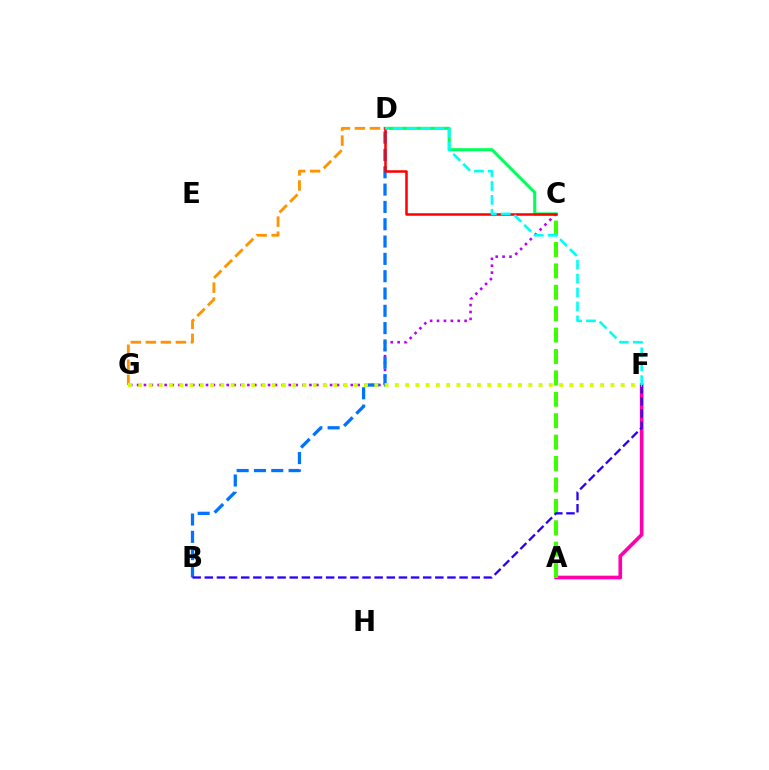{('A', 'F'): [{'color': '#ff00ac', 'line_style': 'solid', 'thickness': 2.63}], ('C', 'D'): [{'color': '#00ff5c', 'line_style': 'solid', 'thickness': 2.2}, {'color': '#ff0000', 'line_style': 'solid', 'thickness': 1.82}], ('A', 'C'): [{'color': '#3dff00', 'line_style': 'dashed', 'thickness': 2.91}], ('D', 'G'): [{'color': '#ff9400', 'line_style': 'dashed', 'thickness': 2.04}], ('C', 'G'): [{'color': '#b900ff', 'line_style': 'dotted', 'thickness': 1.87}], ('B', 'D'): [{'color': '#0074ff', 'line_style': 'dashed', 'thickness': 2.35}], ('B', 'F'): [{'color': '#2500ff', 'line_style': 'dashed', 'thickness': 1.65}], ('F', 'G'): [{'color': '#d1ff00', 'line_style': 'dotted', 'thickness': 2.79}], ('D', 'F'): [{'color': '#00fff6', 'line_style': 'dashed', 'thickness': 1.89}]}